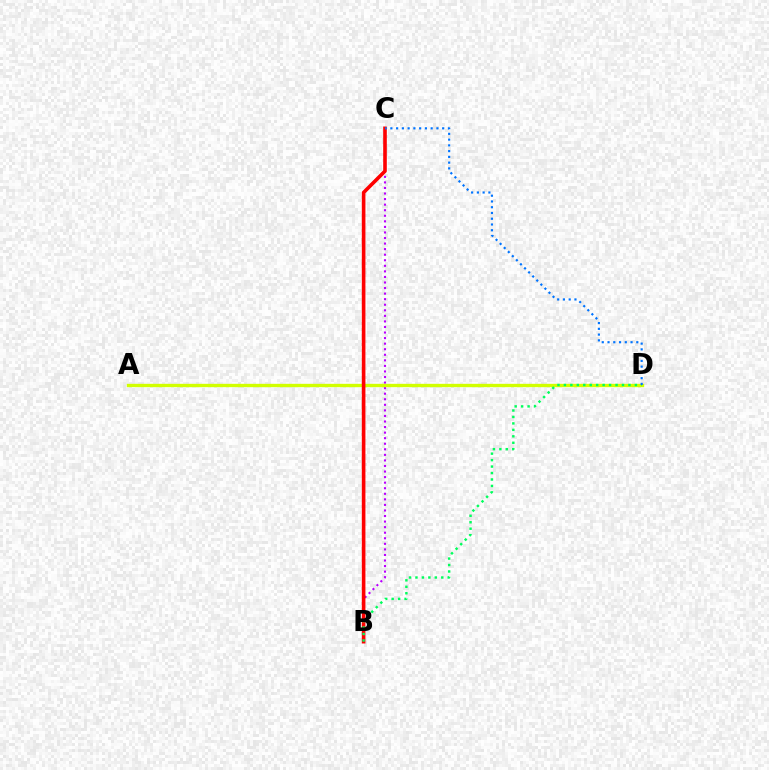{('B', 'C'): [{'color': '#b900ff', 'line_style': 'dotted', 'thickness': 1.51}, {'color': '#ff0000', 'line_style': 'solid', 'thickness': 2.6}], ('A', 'D'): [{'color': '#d1ff00', 'line_style': 'solid', 'thickness': 2.41}], ('B', 'D'): [{'color': '#00ff5c', 'line_style': 'dotted', 'thickness': 1.75}], ('C', 'D'): [{'color': '#0074ff', 'line_style': 'dotted', 'thickness': 1.56}]}